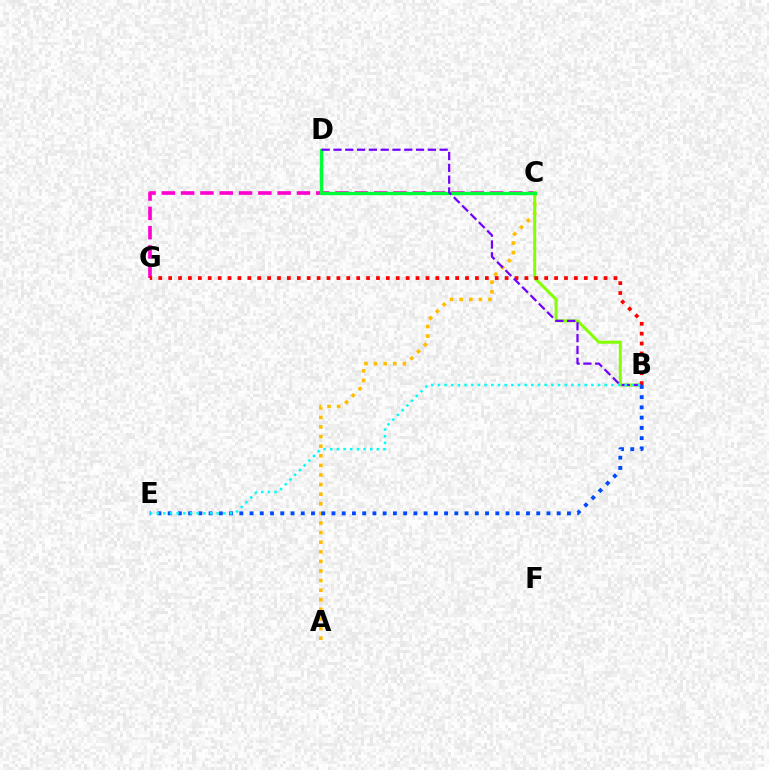{('C', 'G'): [{'color': '#ff00cf', 'line_style': 'dashed', 'thickness': 2.62}], ('A', 'C'): [{'color': '#ffbd00', 'line_style': 'dotted', 'thickness': 2.61}], ('B', 'C'): [{'color': '#84ff00', 'line_style': 'solid', 'thickness': 2.15}], ('B', 'G'): [{'color': '#ff0000', 'line_style': 'dotted', 'thickness': 2.69}], ('C', 'D'): [{'color': '#00ff39', 'line_style': 'solid', 'thickness': 2.44}], ('B', 'E'): [{'color': '#004bff', 'line_style': 'dotted', 'thickness': 2.78}, {'color': '#00fff6', 'line_style': 'dotted', 'thickness': 1.81}], ('B', 'D'): [{'color': '#7200ff', 'line_style': 'dashed', 'thickness': 1.6}]}